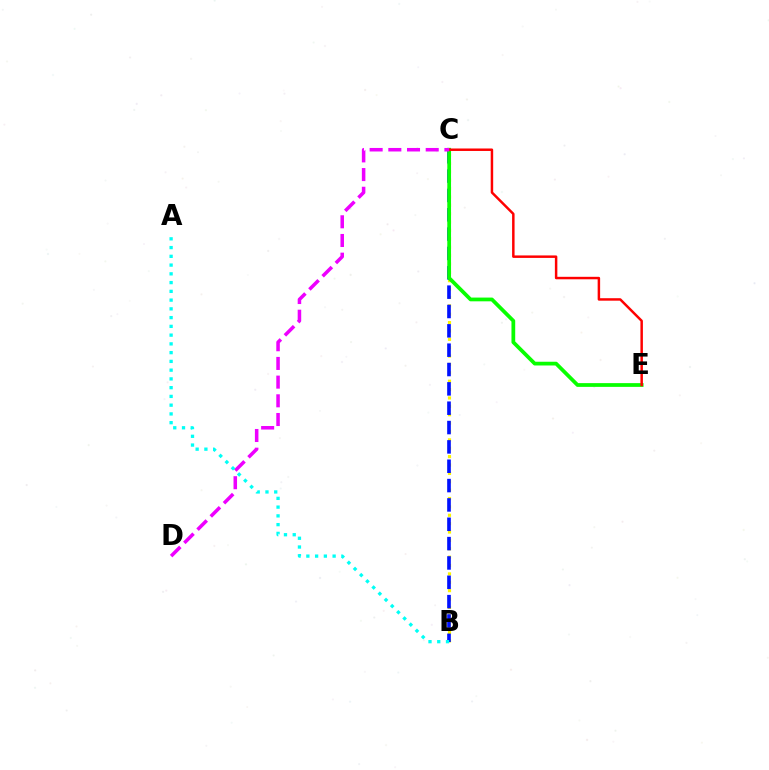{('B', 'C'): [{'color': '#fcf500', 'line_style': 'dotted', 'thickness': 2.28}, {'color': '#0010ff', 'line_style': 'dashed', 'thickness': 2.63}], ('C', 'E'): [{'color': '#08ff00', 'line_style': 'solid', 'thickness': 2.7}, {'color': '#ff0000', 'line_style': 'solid', 'thickness': 1.78}], ('C', 'D'): [{'color': '#ee00ff', 'line_style': 'dashed', 'thickness': 2.54}], ('A', 'B'): [{'color': '#00fff6', 'line_style': 'dotted', 'thickness': 2.38}]}